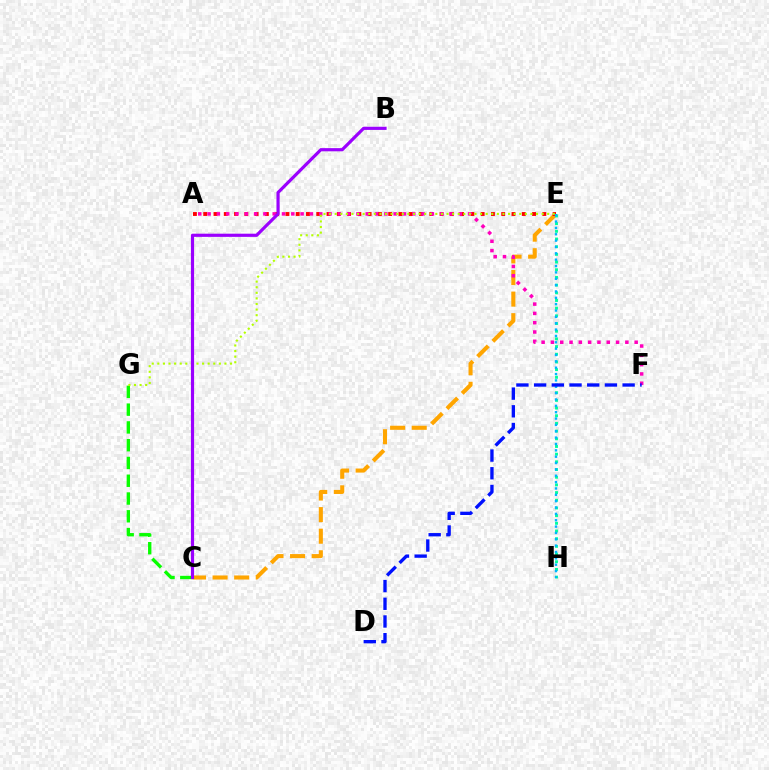{('C', 'E'): [{'color': '#ffa500', 'line_style': 'dashed', 'thickness': 2.93}], ('C', 'G'): [{'color': '#08ff00', 'line_style': 'dashed', 'thickness': 2.41}], ('A', 'E'): [{'color': '#ff0000', 'line_style': 'dotted', 'thickness': 2.79}], ('A', 'F'): [{'color': '#ff00bd', 'line_style': 'dotted', 'thickness': 2.53}], ('E', 'H'): [{'color': '#00ff9d', 'line_style': 'dotted', 'thickness': 2.09}, {'color': '#00b5ff', 'line_style': 'dotted', 'thickness': 1.73}], ('E', 'G'): [{'color': '#b3ff00', 'line_style': 'dotted', 'thickness': 1.52}], ('B', 'C'): [{'color': '#9b00ff', 'line_style': 'solid', 'thickness': 2.29}], ('D', 'F'): [{'color': '#0010ff', 'line_style': 'dashed', 'thickness': 2.4}]}